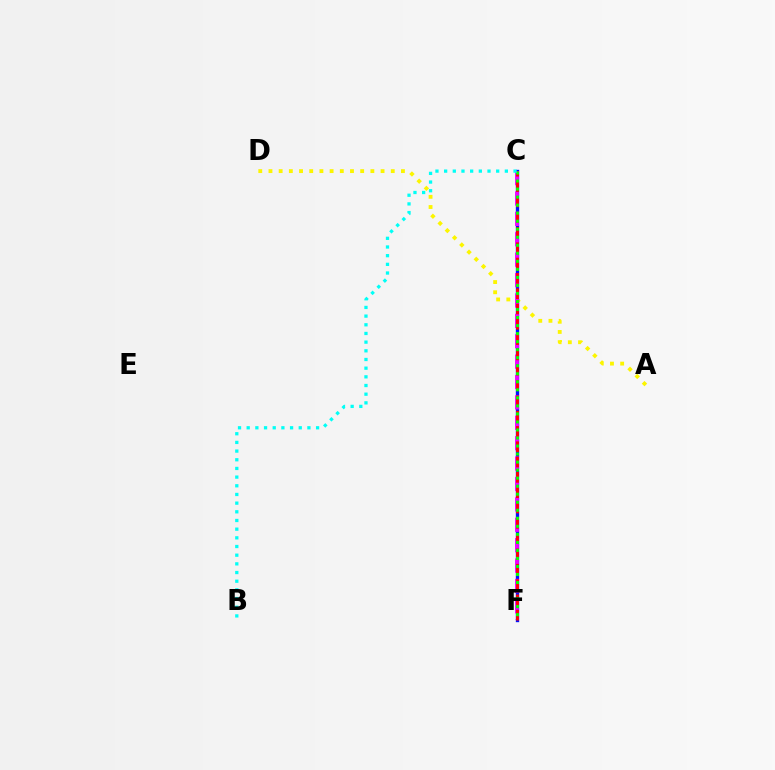{('A', 'D'): [{'color': '#fcf500', 'line_style': 'dotted', 'thickness': 2.77}], ('C', 'F'): [{'color': '#0010ff', 'line_style': 'solid', 'thickness': 2.41}, {'color': '#ee00ff', 'line_style': 'dashed', 'thickness': 2.77}, {'color': '#ff0000', 'line_style': 'dashed', 'thickness': 2.08}, {'color': '#08ff00', 'line_style': 'dotted', 'thickness': 2.18}], ('B', 'C'): [{'color': '#00fff6', 'line_style': 'dotted', 'thickness': 2.36}]}